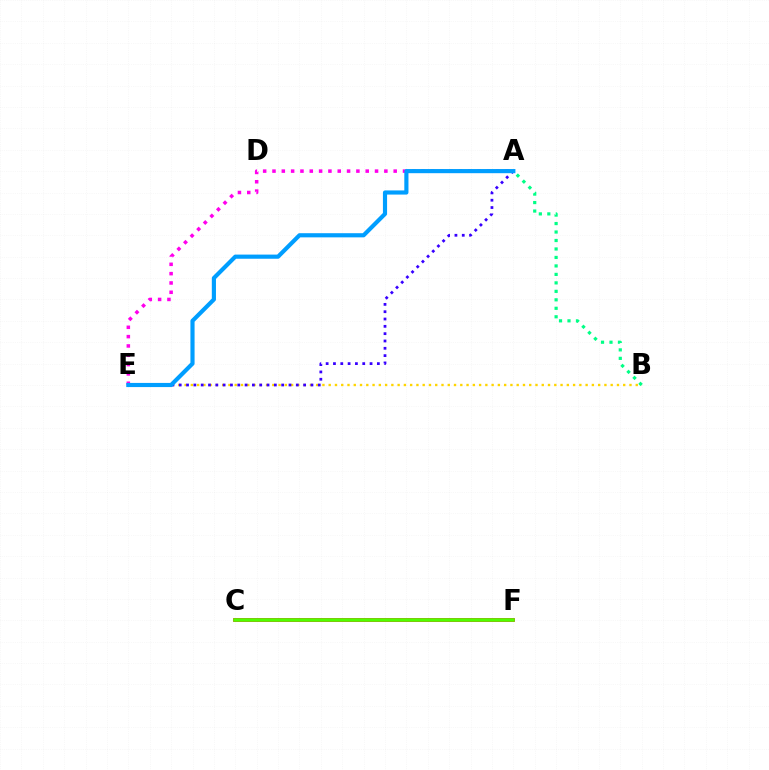{('A', 'E'): [{'color': '#ff00ed', 'line_style': 'dotted', 'thickness': 2.53}, {'color': '#3700ff', 'line_style': 'dotted', 'thickness': 1.99}, {'color': '#009eff', 'line_style': 'solid', 'thickness': 2.99}], ('B', 'E'): [{'color': '#ffd500', 'line_style': 'dotted', 'thickness': 1.7}], ('A', 'B'): [{'color': '#00ff86', 'line_style': 'dotted', 'thickness': 2.3}], ('C', 'F'): [{'color': '#ff0000', 'line_style': 'solid', 'thickness': 2.62}, {'color': '#4fff00', 'line_style': 'solid', 'thickness': 2.52}]}